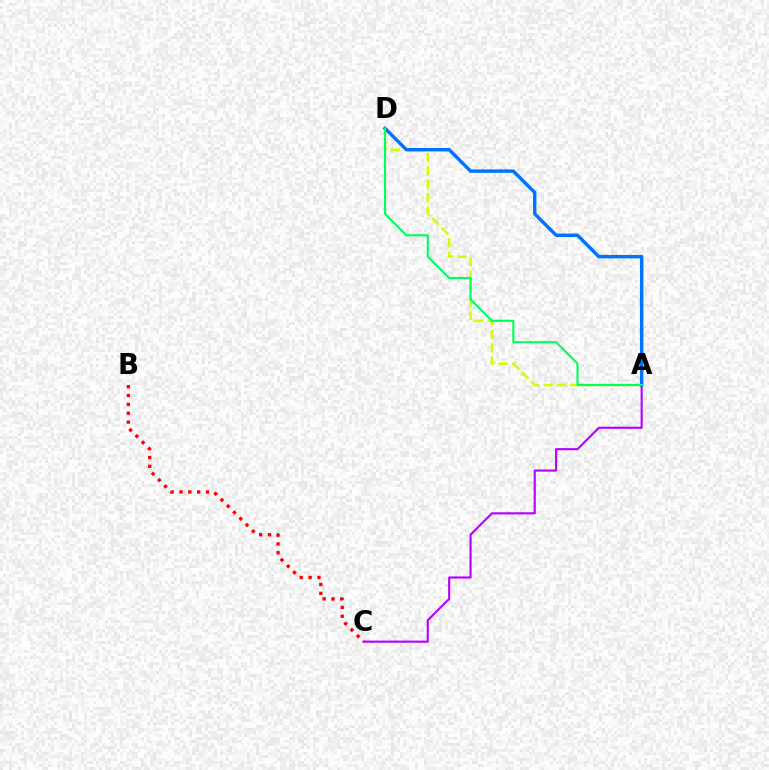{('A', 'D'): [{'color': '#d1ff00', 'line_style': 'dashed', 'thickness': 1.83}, {'color': '#0074ff', 'line_style': 'solid', 'thickness': 2.47}, {'color': '#00ff5c', 'line_style': 'solid', 'thickness': 1.52}], ('A', 'C'): [{'color': '#b900ff', 'line_style': 'solid', 'thickness': 1.54}], ('B', 'C'): [{'color': '#ff0000', 'line_style': 'dotted', 'thickness': 2.41}]}